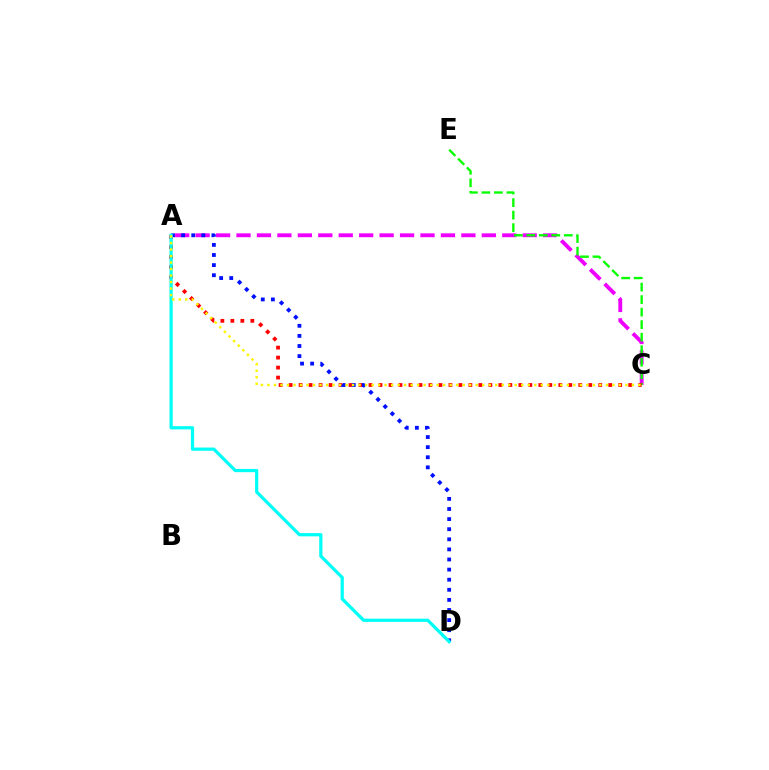{('A', 'C'): [{'color': '#ee00ff', 'line_style': 'dashed', 'thickness': 2.78}, {'color': '#ff0000', 'line_style': 'dotted', 'thickness': 2.71}, {'color': '#fcf500', 'line_style': 'dotted', 'thickness': 1.77}], ('C', 'E'): [{'color': '#08ff00', 'line_style': 'dashed', 'thickness': 1.7}], ('A', 'D'): [{'color': '#0010ff', 'line_style': 'dotted', 'thickness': 2.74}, {'color': '#00fff6', 'line_style': 'solid', 'thickness': 2.33}]}